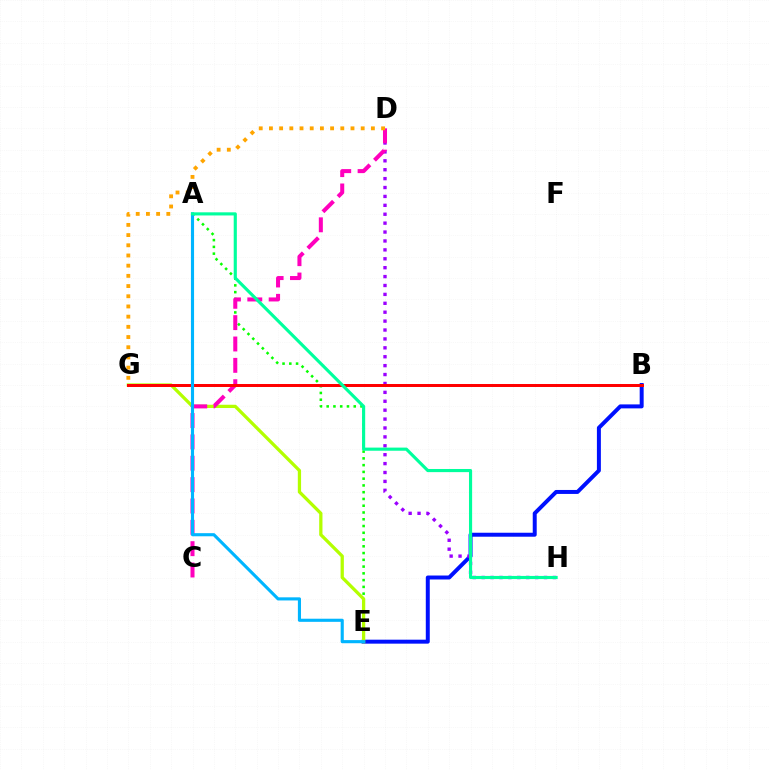{('B', 'E'): [{'color': '#0010ff', 'line_style': 'solid', 'thickness': 2.86}], ('D', 'H'): [{'color': '#9b00ff', 'line_style': 'dotted', 'thickness': 2.42}], ('A', 'E'): [{'color': '#08ff00', 'line_style': 'dotted', 'thickness': 1.84}, {'color': '#00b5ff', 'line_style': 'solid', 'thickness': 2.25}], ('E', 'G'): [{'color': '#b3ff00', 'line_style': 'solid', 'thickness': 2.35}], ('C', 'D'): [{'color': '#ff00bd', 'line_style': 'dashed', 'thickness': 2.9}], ('B', 'G'): [{'color': '#ff0000', 'line_style': 'solid', 'thickness': 2.15}], ('D', 'G'): [{'color': '#ffa500', 'line_style': 'dotted', 'thickness': 2.77}], ('A', 'H'): [{'color': '#00ff9d', 'line_style': 'solid', 'thickness': 2.26}]}